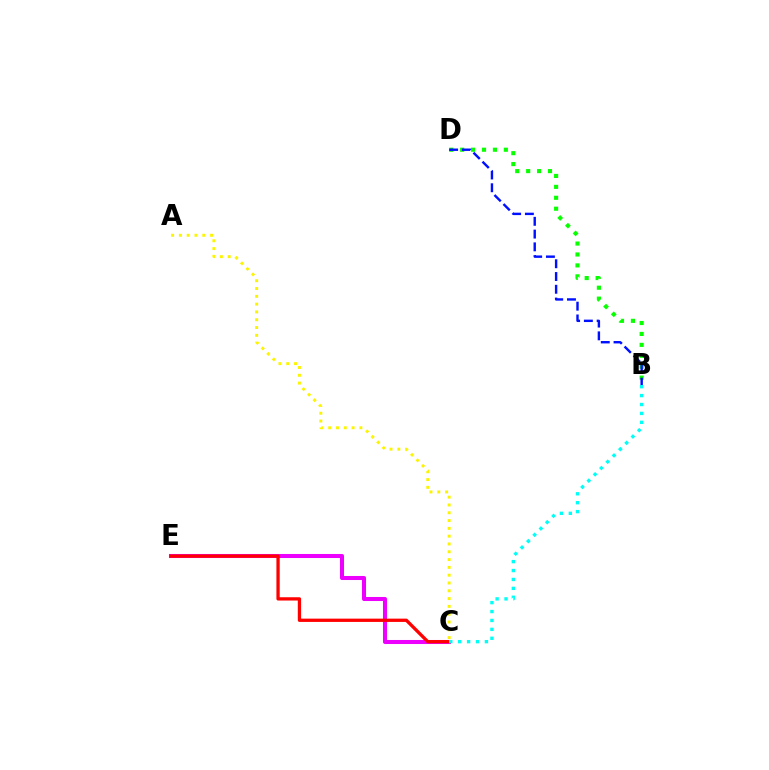{('B', 'D'): [{'color': '#08ff00', 'line_style': 'dotted', 'thickness': 2.97}, {'color': '#0010ff', 'line_style': 'dashed', 'thickness': 1.73}], ('C', 'E'): [{'color': '#ee00ff', 'line_style': 'solid', 'thickness': 2.91}, {'color': '#ff0000', 'line_style': 'solid', 'thickness': 2.37}], ('A', 'C'): [{'color': '#fcf500', 'line_style': 'dotted', 'thickness': 2.12}], ('B', 'C'): [{'color': '#00fff6', 'line_style': 'dotted', 'thickness': 2.42}]}